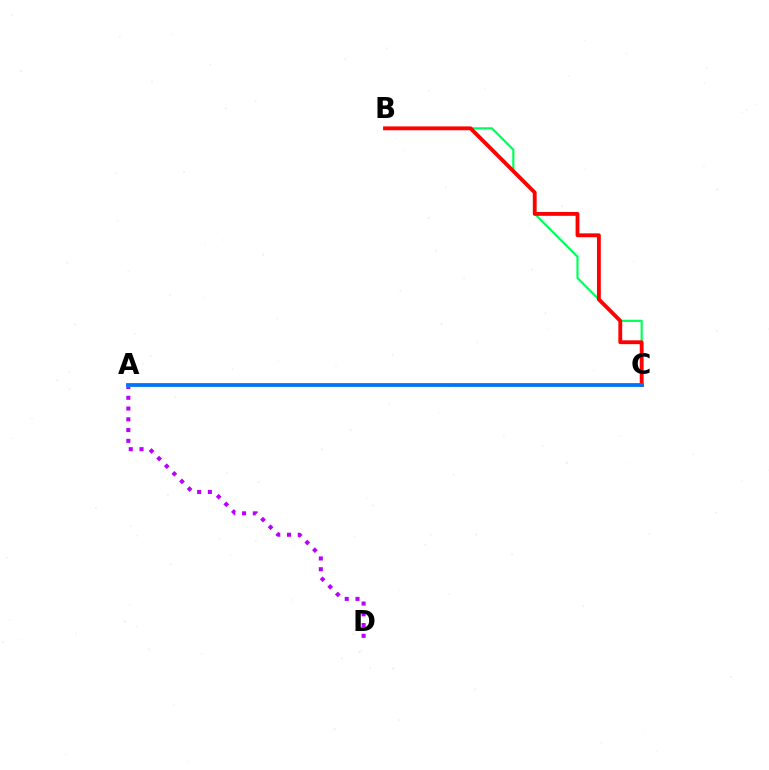{('B', 'C'): [{'color': '#00ff5c', 'line_style': 'solid', 'thickness': 1.57}, {'color': '#ff0000', 'line_style': 'solid', 'thickness': 2.77}], ('A', 'D'): [{'color': '#b900ff', 'line_style': 'dotted', 'thickness': 2.92}], ('A', 'C'): [{'color': '#d1ff00', 'line_style': 'solid', 'thickness': 2.23}, {'color': '#0074ff', 'line_style': 'solid', 'thickness': 2.72}]}